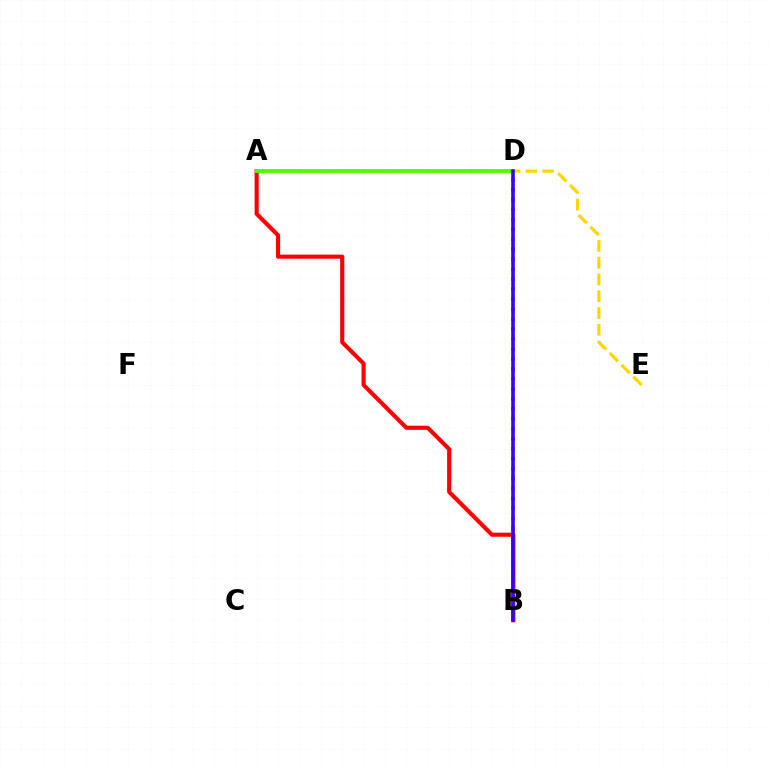{('B', 'D'): [{'color': '#00ff86', 'line_style': 'dashed', 'thickness': 1.65}, {'color': '#ff00ed', 'line_style': 'dotted', 'thickness': 2.71}, {'color': '#3700ff', 'line_style': 'solid', 'thickness': 2.57}], ('A', 'D'): [{'color': '#009eff', 'line_style': 'solid', 'thickness': 1.6}, {'color': '#4fff00', 'line_style': 'solid', 'thickness': 2.77}], ('D', 'E'): [{'color': '#ffd500', 'line_style': 'dashed', 'thickness': 2.28}], ('A', 'B'): [{'color': '#ff0000', 'line_style': 'solid', 'thickness': 2.96}]}